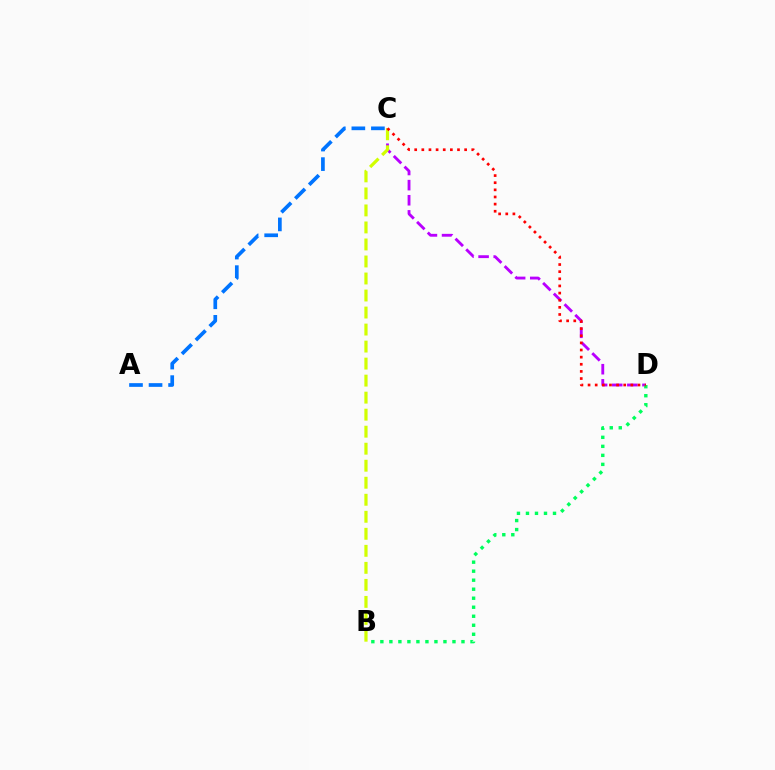{('C', 'D'): [{'color': '#b900ff', 'line_style': 'dashed', 'thickness': 2.05}, {'color': '#ff0000', 'line_style': 'dotted', 'thickness': 1.94}], ('B', 'C'): [{'color': '#d1ff00', 'line_style': 'dashed', 'thickness': 2.31}], ('A', 'C'): [{'color': '#0074ff', 'line_style': 'dashed', 'thickness': 2.66}], ('B', 'D'): [{'color': '#00ff5c', 'line_style': 'dotted', 'thickness': 2.45}]}